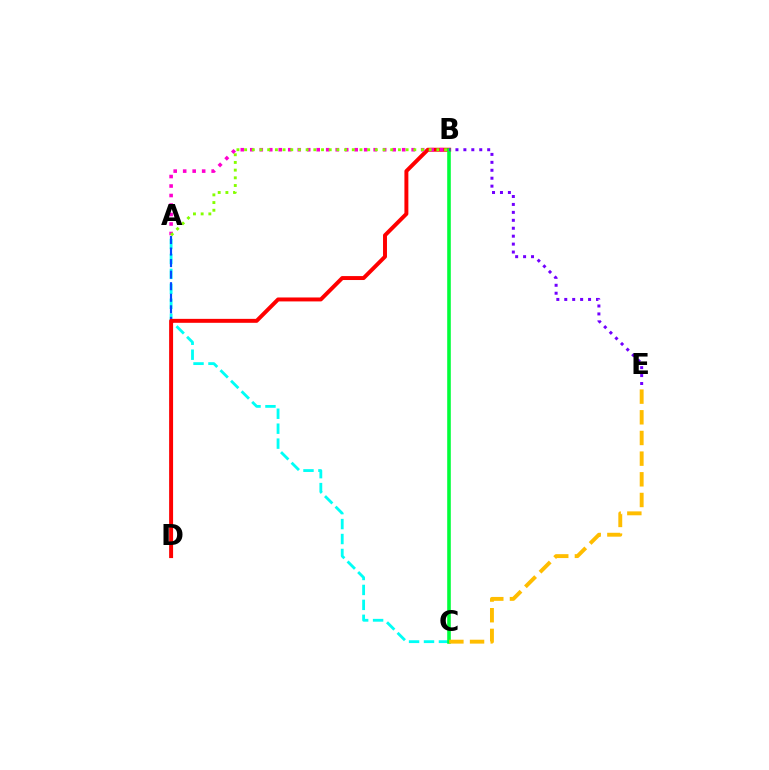{('A', 'C'): [{'color': '#00fff6', 'line_style': 'dashed', 'thickness': 2.03}], ('A', 'D'): [{'color': '#004bff', 'line_style': 'dashed', 'thickness': 1.57}], ('B', 'D'): [{'color': '#ff0000', 'line_style': 'solid', 'thickness': 2.84}], ('B', 'C'): [{'color': '#00ff39', 'line_style': 'solid', 'thickness': 2.59}], ('C', 'E'): [{'color': '#ffbd00', 'line_style': 'dashed', 'thickness': 2.81}], ('A', 'B'): [{'color': '#ff00cf', 'line_style': 'dotted', 'thickness': 2.58}, {'color': '#84ff00', 'line_style': 'dotted', 'thickness': 2.09}], ('B', 'E'): [{'color': '#7200ff', 'line_style': 'dotted', 'thickness': 2.16}]}